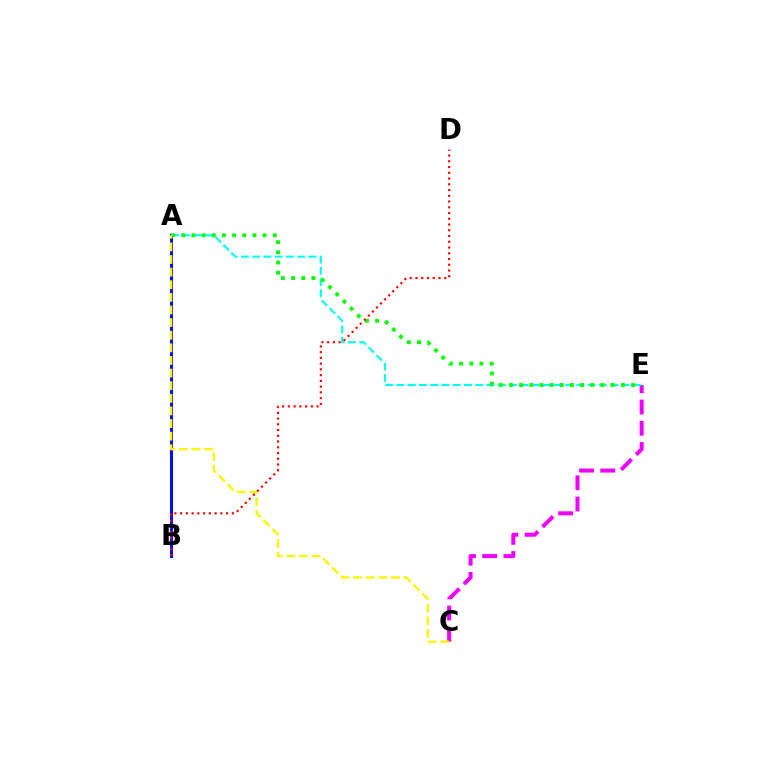{('C', 'E'): [{'color': '#ee00ff', 'line_style': 'dashed', 'thickness': 2.88}], ('A', 'B'): [{'color': '#0010ff', 'line_style': 'solid', 'thickness': 2.18}], ('A', 'E'): [{'color': '#00fff6', 'line_style': 'dashed', 'thickness': 1.53}, {'color': '#08ff00', 'line_style': 'dotted', 'thickness': 2.76}], ('A', 'C'): [{'color': '#fcf500', 'line_style': 'dashed', 'thickness': 1.71}], ('B', 'D'): [{'color': '#ff0000', 'line_style': 'dotted', 'thickness': 1.56}]}